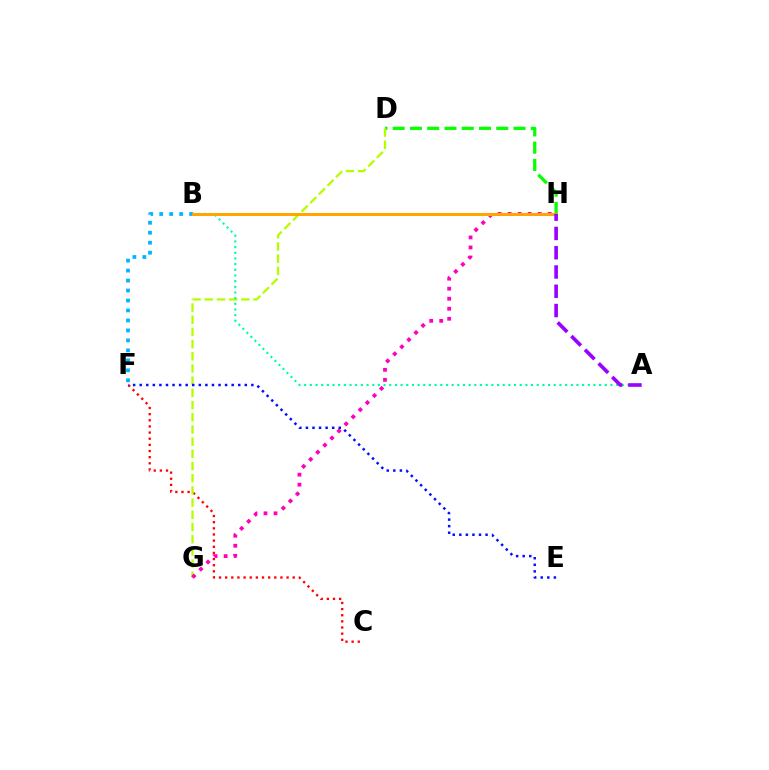{('C', 'F'): [{'color': '#ff0000', 'line_style': 'dotted', 'thickness': 1.67}], ('D', 'H'): [{'color': '#08ff00', 'line_style': 'dashed', 'thickness': 2.35}], ('D', 'G'): [{'color': '#b3ff00', 'line_style': 'dashed', 'thickness': 1.66}], ('A', 'B'): [{'color': '#00ff9d', 'line_style': 'dotted', 'thickness': 1.54}], ('G', 'H'): [{'color': '#ff00bd', 'line_style': 'dotted', 'thickness': 2.72}], ('E', 'F'): [{'color': '#0010ff', 'line_style': 'dotted', 'thickness': 1.78}], ('B', 'F'): [{'color': '#00b5ff', 'line_style': 'dotted', 'thickness': 2.71}], ('B', 'H'): [{'color': '#ffa500', 'line_style': 'solid', 'thickness': 2.14}], ('A', 'H'): [{'color': '#9b00ff', 'line_style': 'dashed', 'thickness': 2.62}]}